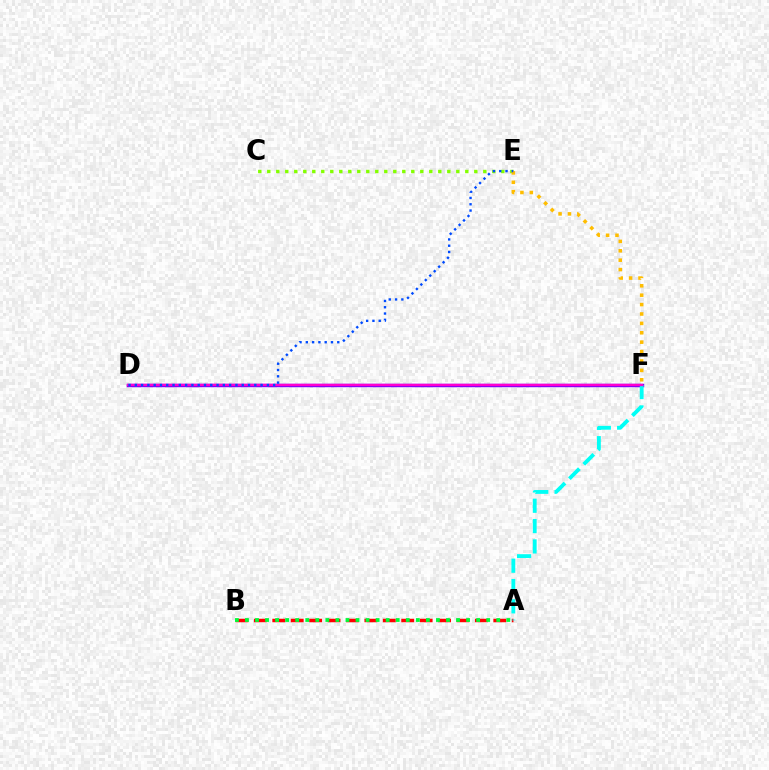{('A', 'B'): [{'color': '#ff0000', 'line_style': 'dashed', 'thickness': 2.5}, {'color': '#00ff39', 'line_style': 'dotted', 'thickness': 2.73}], ('D', 'F'): [{'color': '#7200ff', 'line_style': 'solid', 'thickness': 2.47}, {'color': '#ff00cf', 'line_style': 'solid', 'thickness': 1.71}], ('A', 'F'): [{'color': '#00fff6', 'line_style': 'dashed', 'thickness': 2.76}], ('C', 'E'): [{'color': '#84ff00', 'line_style': 'dotted', 'thickness': 2.45}], ('E', 'F'): [{'color': '#ffbd00', 'line_style': 'dotted', 'thickness': 2.55}], ('D', 'E'): [{'color': '#004bff', 'line_style': 'dotted', 'thickness': 1.71}]}